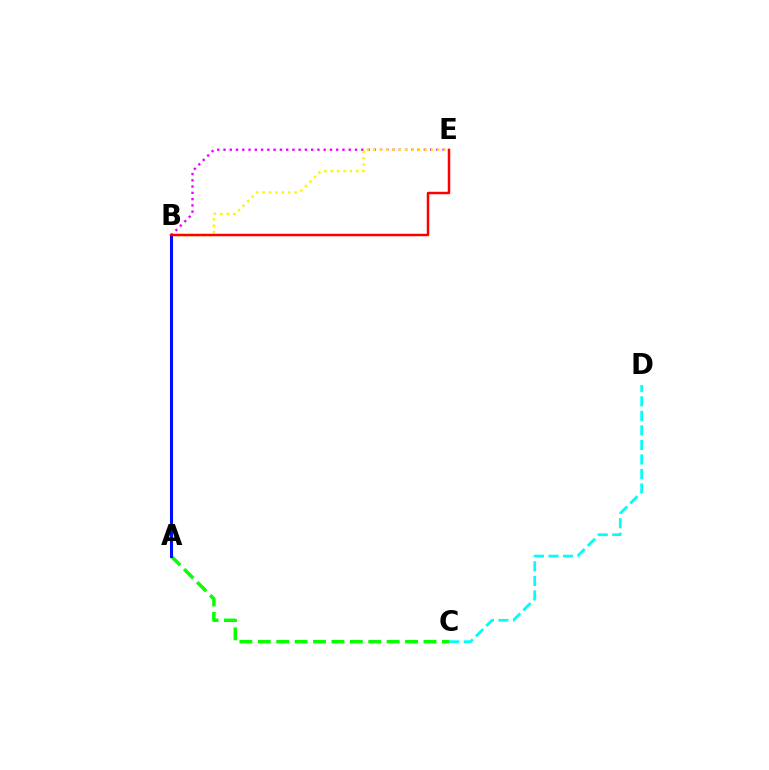{('B', 'E'): [{'color': '#ee00ff', 'line_style': 'dotted', 'thickness': 1.7}, {'color': '#fcf500', 'line_style': 'dotted', 'thickness': 1.74}, {'color': '#ff0000', 'line_style': 'solid', 'thickness': 1.79}], ('A', 'C'): [{'color': '#08ff00', 'line_style': 'dashed', 'thickness': 2.5}], ('A', 'B'): [{'color': '#0010ff', 'line_style': 'solid', 'thickness': 2.19}], ('C', 'D'): [{'color': '#00fff6', 'line_style': 'dashed', 'thickness': 1.97}]}